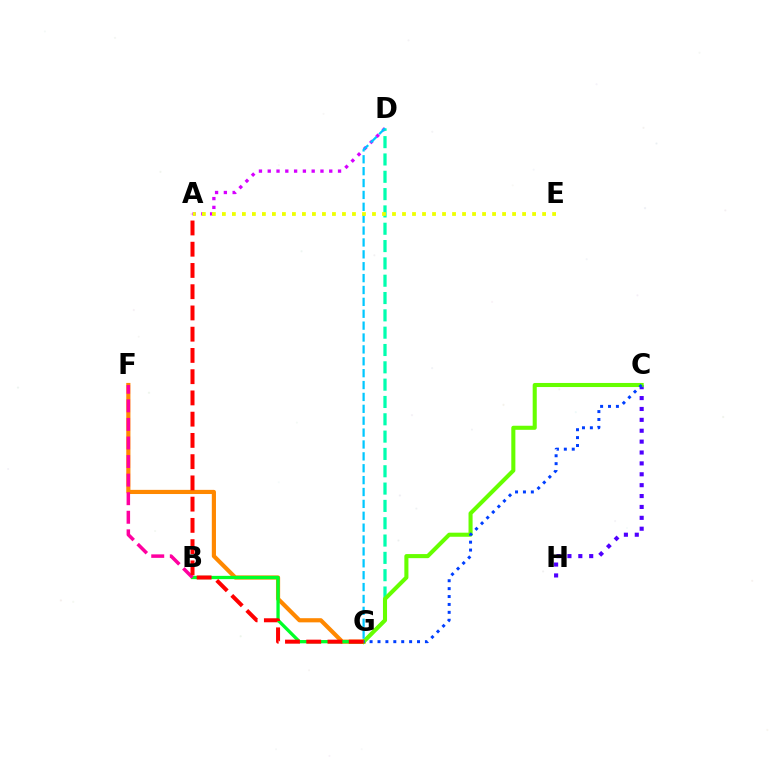{('F', 'G'): [{'color': '#ff8800', 'line_style': 'solid', 'thickness': 2.99}], ('A', 'D'): [{'color': '#d600ff', 'line_style': 'dotted', 'thickness': 2.39}], ('B', 'G'): [{'color': '#00ff27', 'line_style': 'solid', 'thickness': 2.37}], ('C', 'H'): [{'color': '#4f00ff', 'line_style': 'dotted', 'thickness': 2.96}], ('B', 'F'): [{'color': '#ff00a0', 'line_style': 'dashed', 'thickness': 2.52}], ('D', 'G'): [{'color': '#00ffaf', 'line_style': 'dashed', 'thickness': 2.35}, {'color': '#00c7ff', 'line_style': 'dashed', 'thickness': 1.61}], ('C', 'G'): [{'color': '#66ff00', 'line_style': 'solid', 'thickness': 2.93}, {'color': '#003fff', 'line_style': 'dotted', 'thickness': 2.15}], ('A', 'G'): [{'color': '#ff0000', 'line_style': 'dashed', 'thickness': 2.89}], ('A', 'E'): [{'color': '#eeff00', 'line_style': 'dotted', 'thickness': 2.72}]}